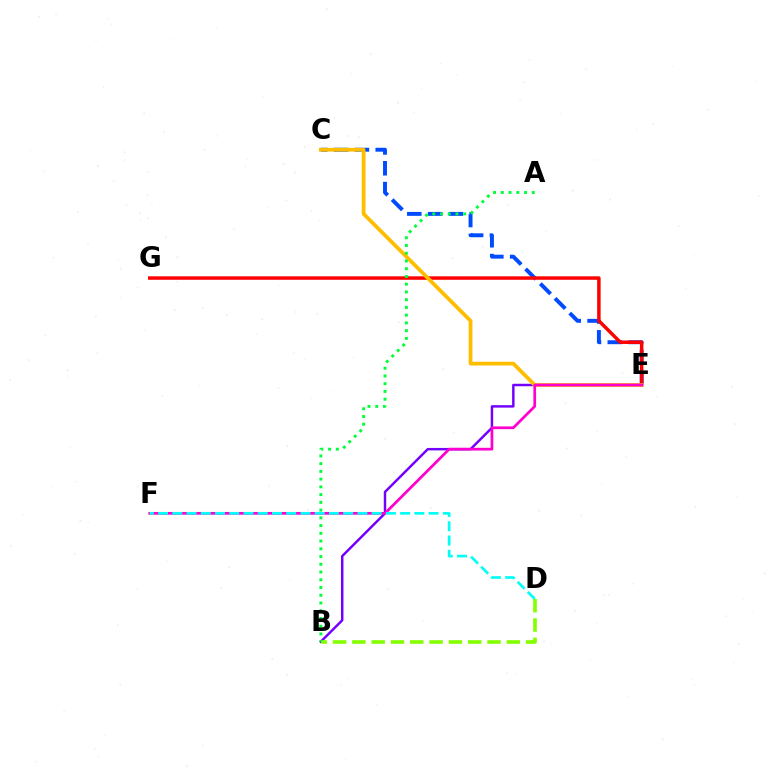{('C', 'E'): [{'color': '#004bff', 'line_style': 'dashed', 'thickness': 2.83}, {'color': '#ffbd00', 'line_style': 'solid', 'thickness': 2.71}], ('E', 'G'): [{'color': '#ff0000', 'line_style': 'solid', 'thickness': 2.5}], ('B', 'E'): [{'color': '#7200ff', 'line_style': 'solid', 'thickness': 1.77}], ('B', 'D'): [{'color': '#84ff00', 'line_style': 'dashed', 'thickness': 2.62}], ('E', 'F'): [{'color': '#ff00cf', 'line_style': 'solid', 'thickness': 1.96}], ('D', 'F'): [{'color': '#00fff6', 'line_style': 'dashed', 'thickness': 1.93}], ('A', 'B'): [{'color': '#00ff39', 'line_style': 'dotted', 'thickness': 2.1}]}